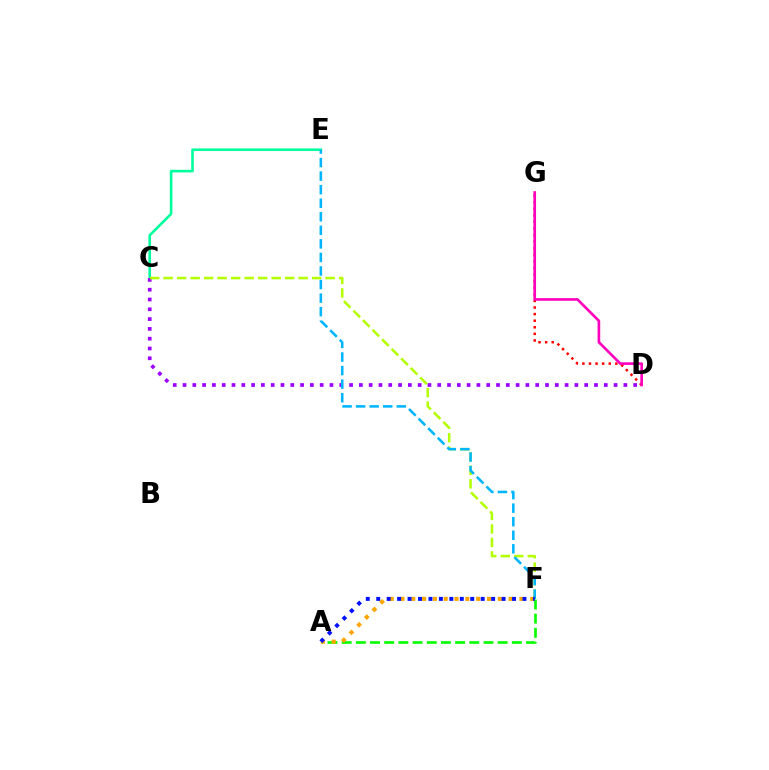{('C', 'E'): [{'color': '#00ff9d', 'line_style': 'solid', 'thickness': 1.88}], ('C', 'D'): [{'color': '#9b00ff', 'line_style': 'dotted', 'thickness': 2.66}], ('C', 'F'): [{'color': '#b3ff00', 'line_style': 'dashed', 'thickness': 1.83}], ('E', 'F'): [{'color': '#00b5ff', 'line_style': 'dashed', 'thickness': 1.84}], ('D', 'G'): [{'color': '#ff0000', 'line_style': 'dotted', 'thickness': 1.79}, {'color': '#ff00bd', 'line_style': 'solid', 'thickness': 1.91}], ('A', 'F'): [{'color': '#08ff00', 'line_style': 'dashed', 'thickness': 1.93}, {'color': '#ffa500', 'line_style': 'dotted', 'thickness': 2.94}, {'color': '#0010ff', 'line_style': 'dotted', 'thickness': 2.84}]}